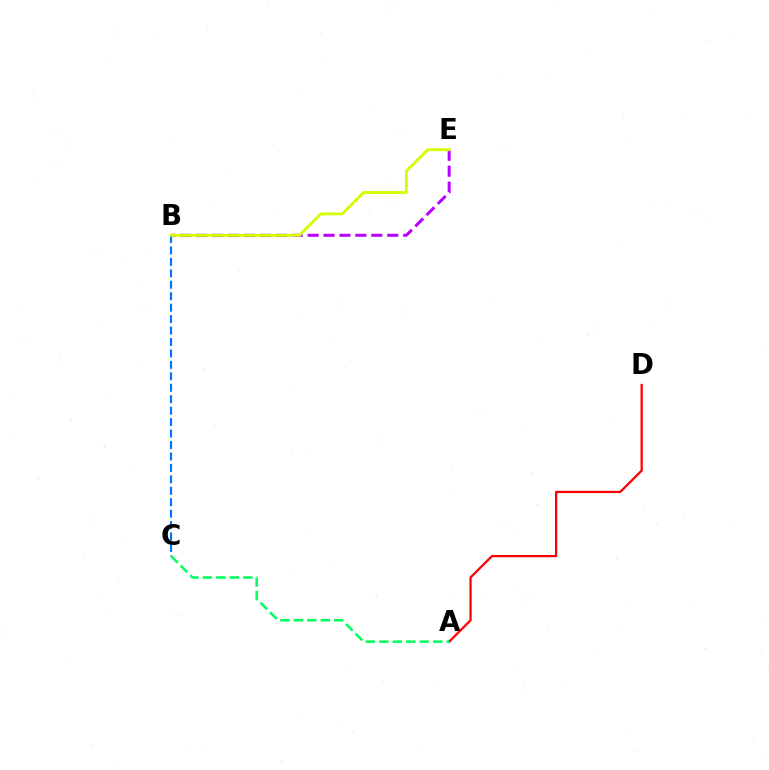{('A', 'D'): [{'color': '#ff0000', 'line_style': 'solid', 'thickness': 1.63}], ('B', 'E'): [{'color': '#b900ff', 'line_style': 'dashed', 'thickness': 2.16}, {'color': '#d1ff00', 'line_style': 'solid', 'thickness': 2.05}], ('B', 'C'): [{'color': '#0074ff', 'line_style': 'dashed', 'thickness': 1.55}], ('A', 'C'): [{'color': '#00ff5c', 'line_style': 'dashed', 'thickness': 1.83}]}